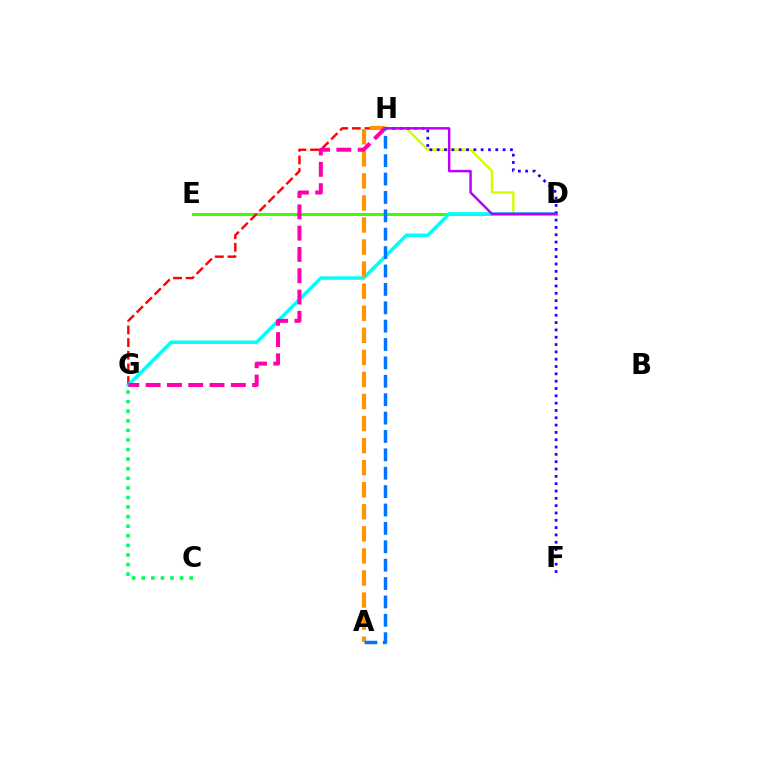{('D', 'E'): [{'color': '#3dff00', 'line_style': 'solid', 'thickness': 2.15}], ('C', 'G'): [{'color': '#00ff5c', 'line_style': 'dotted', 'thickness': 2.6}], ('G', 'H'): [{'color': '#ff0000', 'line_style': 'dashed', 'thickness': 1.72}, {'color': '#ff00ac', 'line_style': 'dashed', 'thickness': 2.89}], ('D', 'H'): [{'color': '#d1ff00', 'line_style': 'solid', 'thickness': 1.73}, {'color': '#b900ff', 'line_style': 'solid', 'thickness': 1.78}], ('D', 'G'): [{'color': '#00fff6', 'line_style': 'solid', 'thickness': 2.52}], ('F', 'H'): [{'color': '#2500ff', 'line_style': 'dotted', 'thickness': 1.99}], ('A', 'H'): [{'color': '#ff9400', 'line_style': 'dashed', 'thickness': 3.0}, {'color': '#0074ff', 'line_style': 'dashed', 'thickness': 2.5}]}